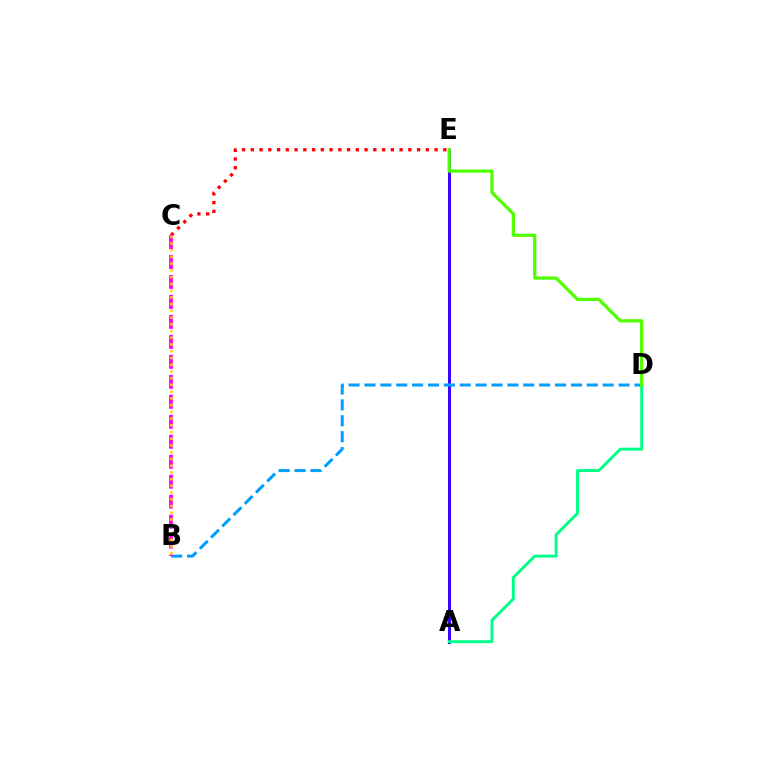{('C', 'E'): [{'color': '#ff0000', 'line_style': 'dotted', 'thickness': 2.38}], ('A', 'E'): [{'color': '#3700ff', 'line_style': 'solid', 'thickness': 2.12}], ('B', 'D'): [{'color': '#009eff', 'line_style': 'dashed', 'thickness': 2.16}], ('B', 'C'): [{'color': '#ff00ed', 'line_style': 'dashed', 'thickness': 2.71}, {'color': '#ffd500', 'line_style': 'dotted', 'thickness': 1.83}], ('A', 'D'): [{'color': '#00ff86', 'line_style': 'solid', 'thickness': 2.1}], ('D', 'E'): [{'color': '#4fff00', 'line_style': 'solid', 'thickness': 2.32}]}